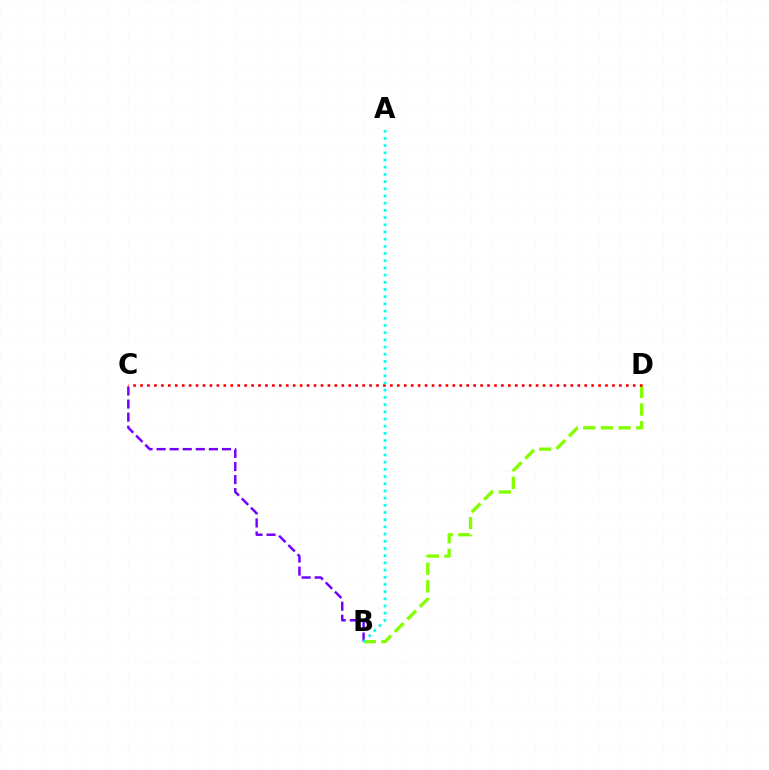{('B', 'D'): [{'color': '#84ff00', 'line_style': 'dashed', 'thickness': 2.4}], ('B', 'C'): [{'color': '#7200ff', 'line_style': 'dashed', 'thickness': 1.78}], ('C', 'D'): [{'color': '#ff0000', 'line_style': 'dotted', 'thickness': 1.89}], ('A', 'B'): [{'color': '#00fff6', 'line_style': 'dotted', 'thickness': 1.95}]}